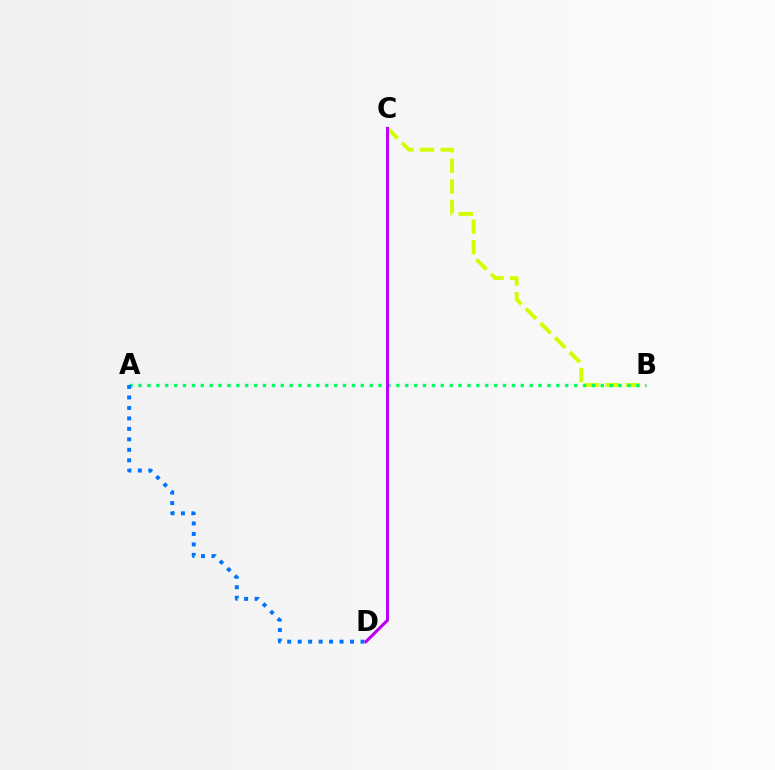{('B', 'C'): [{'color': '#d1ff00', 'line_style': 'dashed', 'thickness': 2.8}], ('C', 'D'): [{'color': '#ff0000', 'line_style': 'solid', 'thickness': 1.8}, {'color': '#b900ff', 'line_style': 'solid', 'thickness': 2.14}], ('A', 'B'): [{'color': '#00ff5c', 'line_style': 'dotted', 'thickness': 2.42}], ('A', 'D'): [{'color': '#0074ff', 'line_style': 'dotted', 'thickness': 2.85}]}